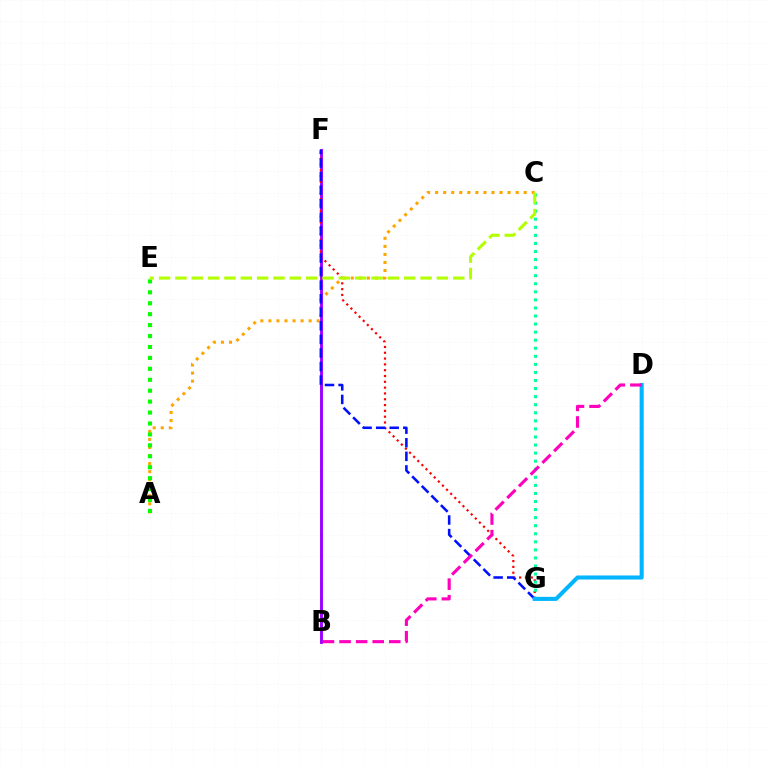{('A', 'C'): [{'color': '#ffa500', 'line_style': 'dotted', 'thickness': 2.19}], ('B', 'F'): [{'color': '#9b00ff', 'line_style': 'solid', 'thickness': 2.09}], ('F', 'G'): [{'color': '#ff0000', 'line_style': 'dotted', 'thickness': 1.58}, {'color': '#0010ff', 'line_style': 'dashed', 'thickness': 1.84}], ('A', 'E'): [{'color': '#08ff00', 'line_style': 'dotted', 'thickness': 2.97}], ('C', 'G'): [{'color': '#00ff9d', 'line_style': 'dotted', 'thickness': 2.19}], ('C', 'E'): [{'color': '#b3ff00', 'line_style': 'dashed', 'thickness': 2.22}], ('D', 'G'): [{'color': '#00b5ff', 'line_style': 'solid', 'thickness': 2.93}], ('B', 'D'): [{'color': '#ff00bd', 'line_style': 'dashed', 'thickness': 2.25}]}